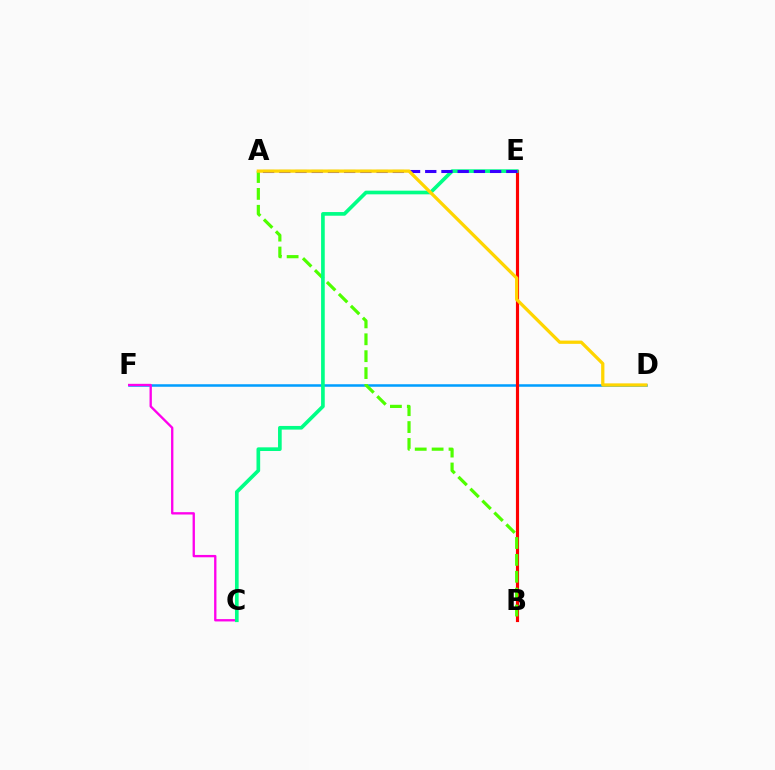{('D', 'F'): [{'color': '#009eff', 'line_style': 'solid', 'thickness': 1.81}], ('B', 'E'): [{'color': '#ff0000', 'line_style': 'solid', 'thickness': 2.27}], ('C', 'F'): [{'color': '#ff00ed', 'line_style': 'solid', 'thickness': 1.68}], ('A', 'B'): [{'color': '#4fff00', 'line_style': 'dashed', 'thickness': 2.3}], ('C', 'E'): [{'color': '#00ff86', 'line_style': 'solid', 'thickness': 2.64}], ('A', 'E'): [{'color': '#3700ff', 'line_style': 'dashed', 'thickness': 2.2}], ('A', 'D'): [{'color': '#ffd500', 'line_style': 'solid', 'thickness': 2.35}]}